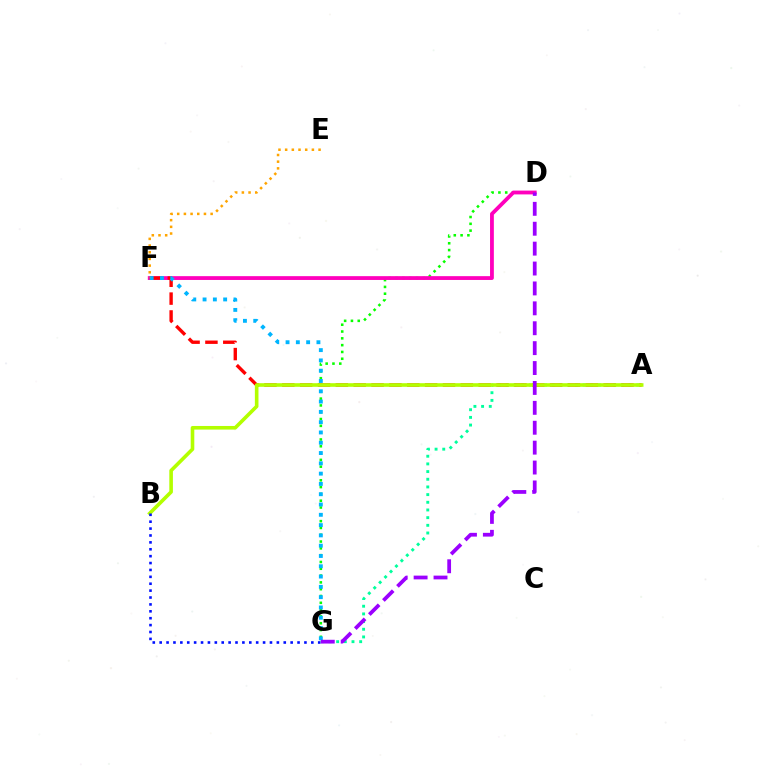{('D', 'G'): [{'color': '#08ff00', 'line_style': 'dotted', 'thickness': 1.85}, {'color': '#9b00ff', 'line_style': 'dashed', 'thickness': 2.7}], ('D', 'F'): [{'color': '#ff00bd', 'line_style': 'solid', 'thickness': 2.74}], ('A', 'G'): [{'color': '#00ff9d', 'line_style': 'dotted', 'thickness': 2.09}], ('A', 'F'): [{'color': '#ff0000', 'line_style': 'dashed', 'thickness': 2.43}], ('F', 'G'): [{'color': '#00b5ff', 'line_style': 'dotted', 'thickness': 2.8}], ('E', 'F'): [{'color': '#ffa500', 'line_style': 'dotted', 'thickness': 1.82}], ('A', 'B'): [{'color': '#b3ff00', 'line_style': 'solid', 'thickness': 2.6}], ('B', 'G'): [{'color': '#0010ff', 'line_style': 'dotted', 'thickness': 1.87}]}